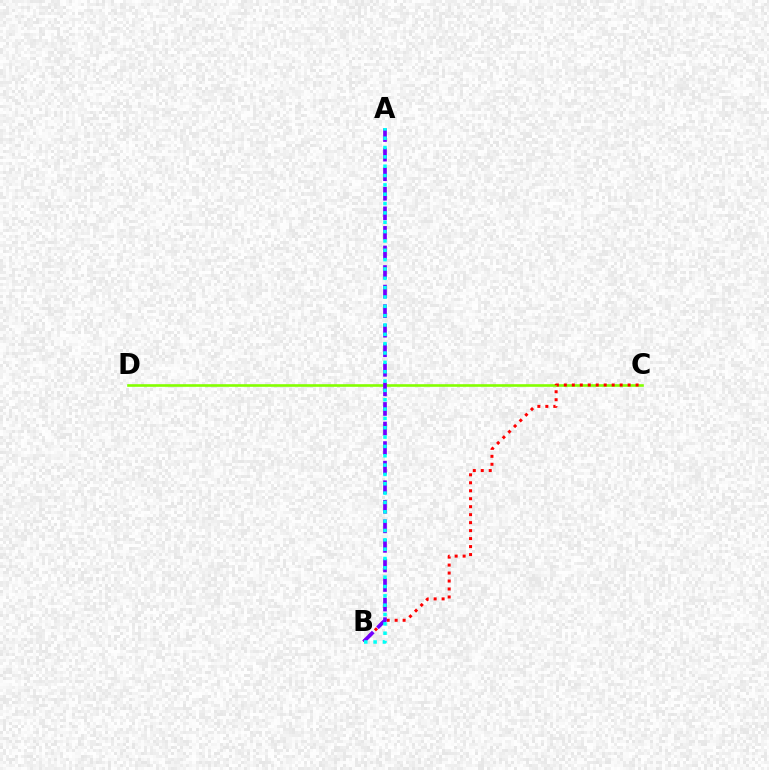{('C', 'D'): [{'color': '#84ff00', 'line_style': 'solid', 'thickness': 1.89}], ('B', 'C'): [{'color': '#ff0000', 'line_style': 'dotted', 'thickness': 2.17}], ('A', 'B'): [{'color': '#7200ff', 'line_style': 'dashed', 'thickness': 2.66}, {'color': '#00fff6', 'line_style': 'dotted', 'thickness': 2.54}]}